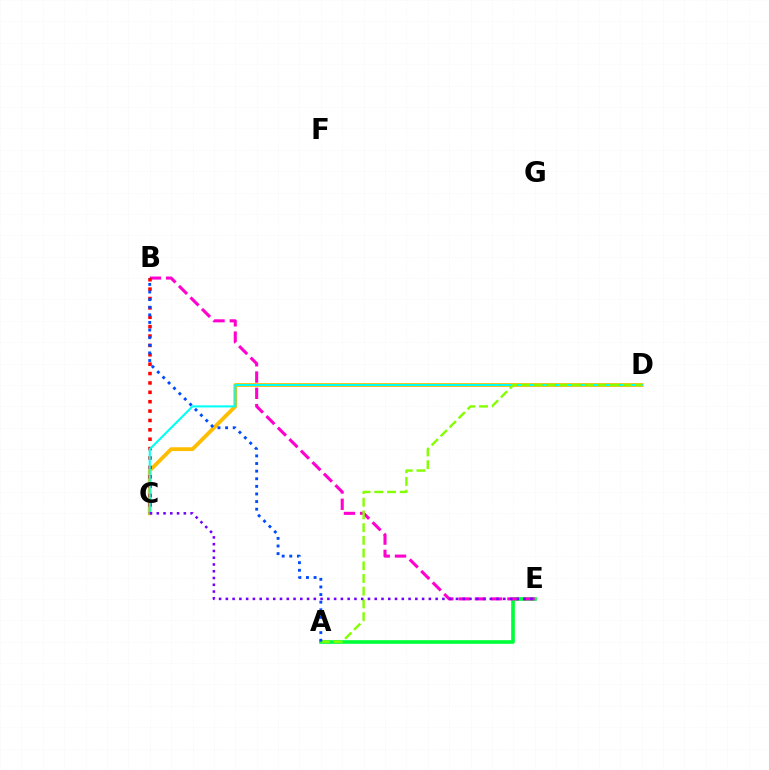{('A', 'E'): [{'color': '#00ff39', 'line_style': 'solid', 'thickness': 2.63}], ('C', 'D'): [{'color': '#ffbd00', 'line_style': 'solid', 'thickness': 2.74}, {'color': '#00fff6', 'line_style': 'solid', 'thickness': 1.51}], ('B', 'E'): [{'color': '#ff00cf', 'line_style': 'dashed', 'thickness': 2.21}], ('B', 'C'): [{'color': '#ff0000', 'line_style': 'dotted', 'thickness': 2.55}], ('A', 'D'): [{'color': '#84ff00', 'line_style': 'dashed', 'thickness': 1.73}], ('A', 'B'): [{'color': '#004bff', 'line_style': 'dotted', 'thickness': 2.07}], ('C', 'E'): [{'color': '#7200ff', 'line_style': 'dotted', 'thickness': 1.84}]}